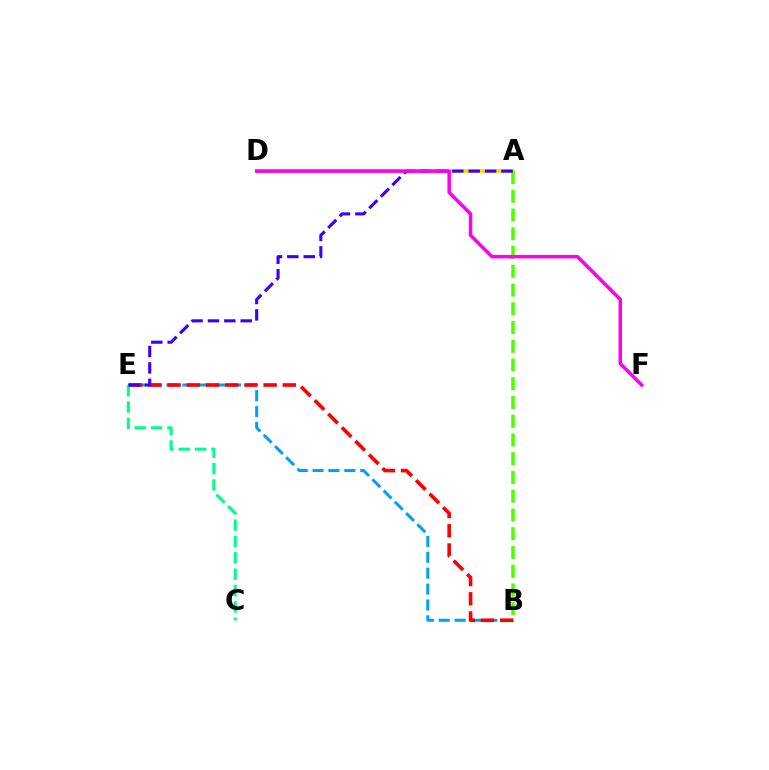{('A', 'D'): [{'color': '#ffd500', 'line_style': 'solid', 'thickness': 2.59}], ('B', 'E'): [{'color': '#009eff', 'line_style': 'dashed', 'thickness': 2.16}, {'color': '#ff0000', 'line_style': 'dashed', 'thickness': 2.61}], ('A', 'B'): [{'color': '#4fff00', 'line_style': 'dashed', 'thickness': 2.55}], ('C', 'E'): [{'color': '#00ff86', 'line_style': 'dashed', 'thickness': 2.22}], ('A', 'E'): [{'color': '#3700ff', 'line_style': 'dashed', 'thickness': 2.23}], ('D', 'F'): [{'color': '#ff00ed', 'line_style': 'solid', 'thickness': 2.52}]}